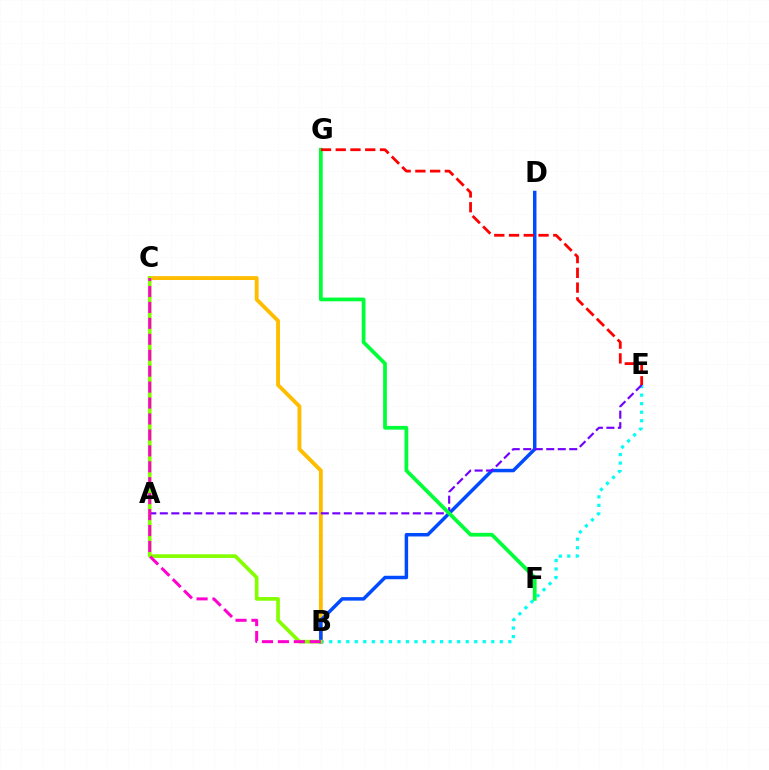{('B', 'E'): [{'color': '#00fff6', 'line_style': 'dotted', 'thickness': 2.32}], ('B', 'C'): [{'color': '#ffbd00', 'line_style': 'solid', 'thickness': 2.79}, {'color': '#84ff00', 'line_style': 'solid', 'thickness': 2.65}, {'color': '#ff00cf', 'line_style': 'dashed', 'thickness': 2.17}], ('B', 'D'): [{'color': '#004bff', 'line_style': 'solid', 'thickness': 2.51}], ('A', 'E'): [{'color': '#7200ff', 'line_style': 'dashed', 'thickness': 1.56}], ('F', 'G'): [{'color': '#00ff39', 'line_style': 'solid', 'thickness': 2.69}], ('E', 'G'): [{'color': '#ff0000', 'line_style': 'dashed', 'thickness': 2.0}]}